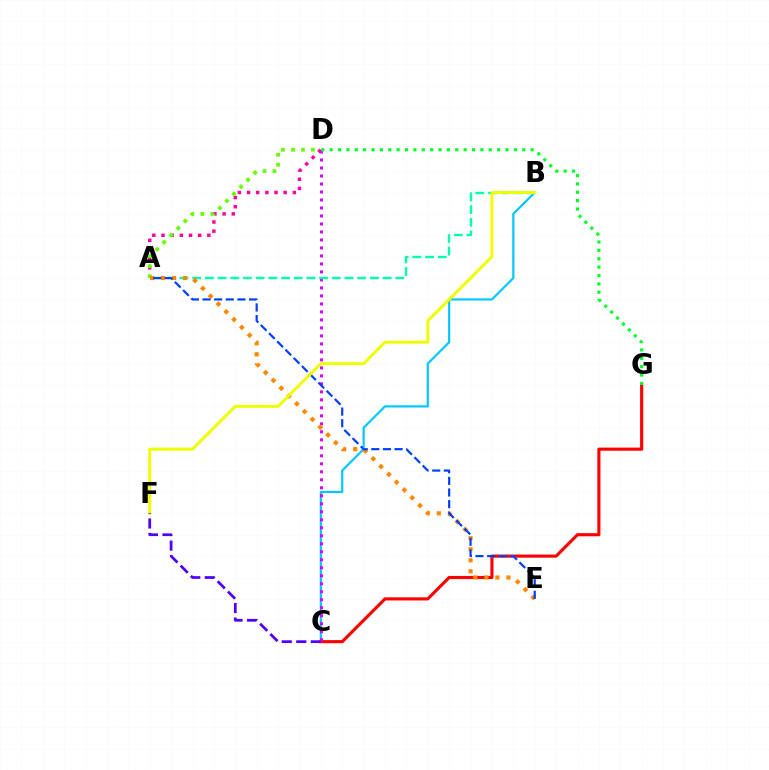{('A', 'D'): [{'color': '#ff00a0', 'line_style': 'dotted', 'thickness': 2.49}, {'color': '#66ff00', 'line_style': 'dotted', 'thickness': 2.71}], ('B', 'C'): [{'color': '#00c7ff', 'line_style': 'solid', 'thickness': 1.58}], ('C', 'G'): [{'color': '#ff0000', 'line_style': 'solid', 'thickness': 2.25}], ('C', 'D'): [{'color': '#d600ff', 'line_style': 'dotted', 'thickness': 2.17}], ('A', 'B'): [{'color': '#00ffaf', 'line_style': 'dashed', 'thickness': 1.72}], ('A', 'E'): [{'color': '#ff8800', 'line_style': 'dotted', 'thickness': 2.99}, {'color': '#003fff', 'line_style': 'dashed', 'thickness': 1.58}], ('D', 'G'): [{'color': '#00ff27', 'line_style': 'dotted', 'thickness': 2.28}], ('B', 'F'): [{'color': '#eeff00', 'line_style': 'solid', 'thickness': 2.12}], ('C', 'F'): [{'color': '#4f00ff', 'line_style': 'dashed', 'thickness': 1.97}]}